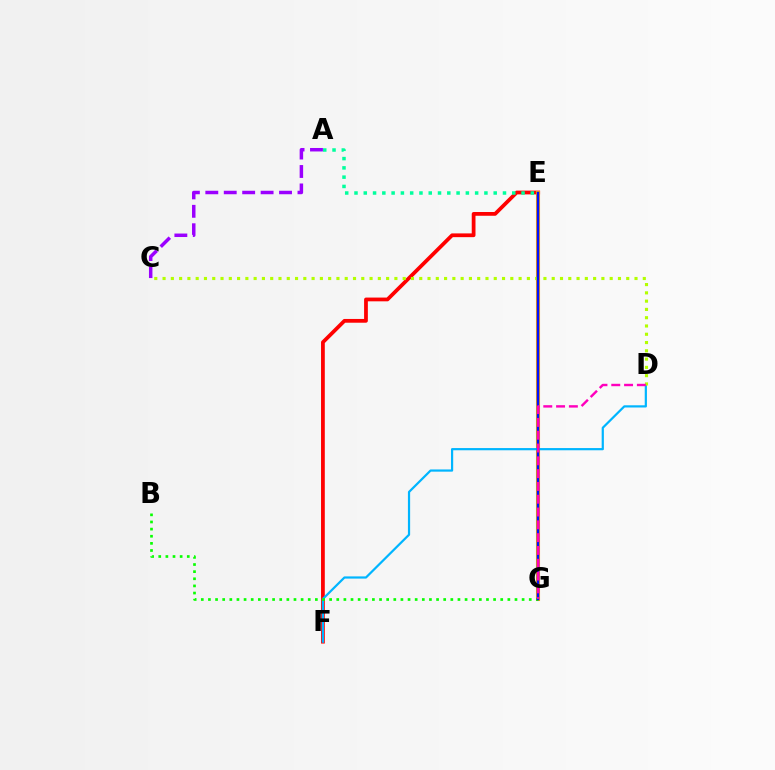{('E', 'F'): [{'color': '#ff0000', 'line_style': 'solid', 'thickness': 2.71}], ('E', 'G'): [{'color': '#ffa500', 'line_style': 'solid', 'thickness': 2.94}, {'color': '#0010ff', 'line_style': 'solid', 'thickness': 1.78}], ('A', 'E'): [{'color': '#00ff9d', 'line_style': 'dotted', 'thickness': 2.52}], ('D', 'F'): [{'color': '#00b5ff', 'line_style': 'solid', 'thickness': 1.59}], ('B', 'G'): [{'color': '#08ff00', 'line_style': 'dotted', 'thickness': 1.94}], ('C', 'D'): [{'color': '#b3ff00', 'line_style': 'dotted', 'thickness': 2.25}], ('A', 'C'): [{'color': '#9b00ff', 'line_style': 'dashed', 'thickness': 2.5}], ('D', 'G'): [{'color': '#ff00bd', 'line_style': 'dashed', 'thickness': 1.74}]}